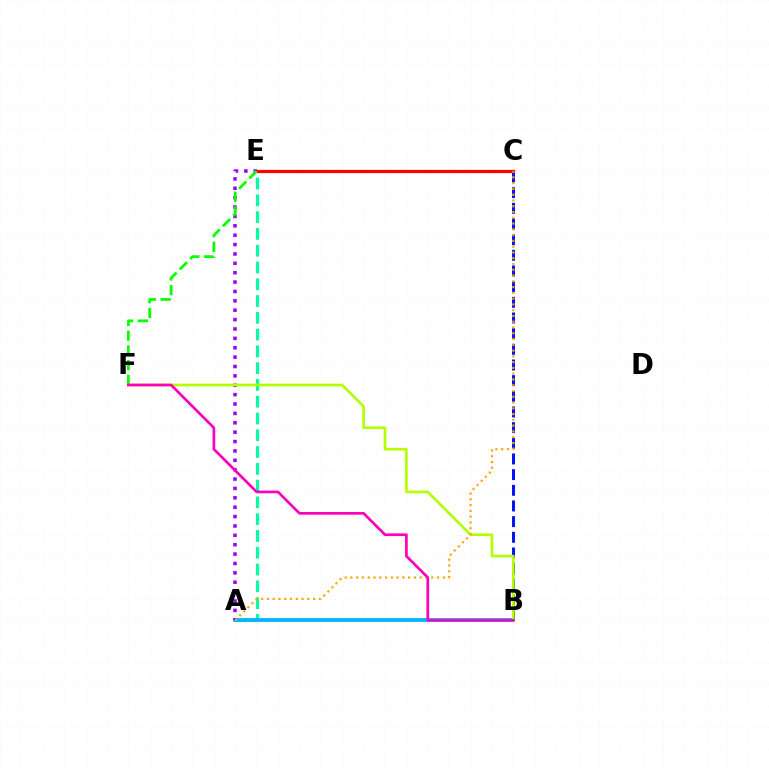{('A', 'E'): [{'color': '#00ff9d', 'line_style': 'dashed', 'thickness': 2.28}, {'color': '#9b00ff', 'line_style': 'dotted', 'thickness': 2.55}], ('A', 'B'): [{'color': '#00b5ff', 'line_style': 'solid', 'thickness': 2.71}], ('B', 'C'): [{'color': '#0010ff', 'line_style': 'dashed', 'thickness': 2.13}], ('C', 'E'): [{'color': '#ff0000', 'line_style': 'solid', 'thickness': 2.32}], ('B', 'F'): [{'color': '#b3ff00', 'line_style': 'solid', 'thickness': 1.93}, {'color': '#ff00bd', 'line_style': 'solid', 'thickness': 1.95}], ('E', 'F'): [{'color': '#08ff00', 'line_style': 'dashed', 'thickness': 2.0}], ('A', 'C'): [{'color': '#ffa500', 'line_style': 'dotted', 'thickness': 1.57}]}